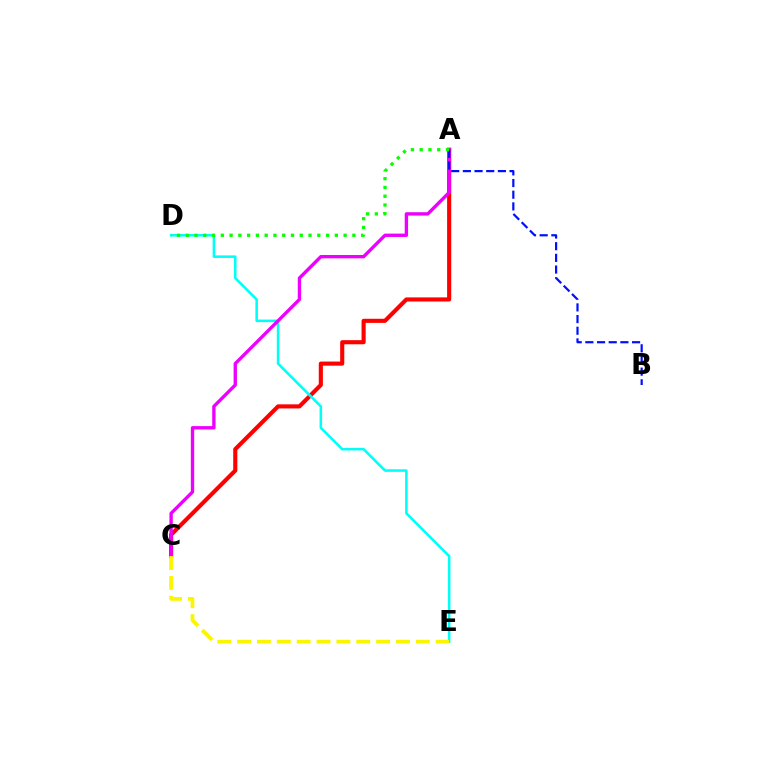{('A', 'C'): [{'color': '#ff0000', 'line_style': 'solid', 'thickness': 2.96}, {'color': '#ee00ff', 'line_style': 'solid', 'thickness': 2.41}], ('D', 'E'): [{'color': '#00fff6', 'line_style': 'solid', 'thickness': 1.83}], ('C', 'E'): [{'color': '#fcf500', 'line_style': 'dashed', 'thickness': 2.7}], ('A', 'B'): [{'color': '#0010ff', 'line_style': 'dashed', 'thickness': 1.59}], ('A', 'D'): [{'color': '#08ff00', 'line_style': 'dotted', 'thickness': 2.38}]}